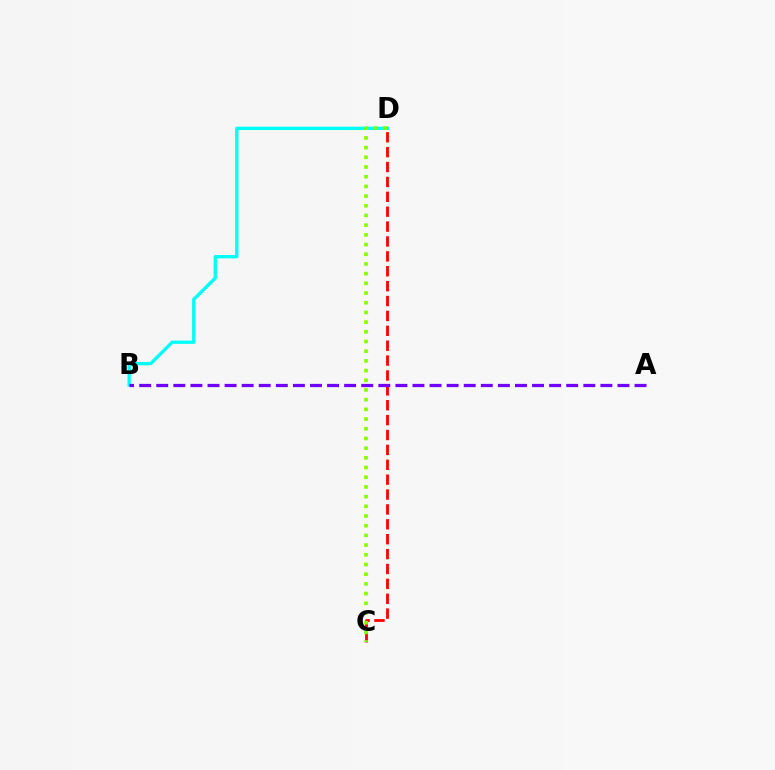{('B', 'D'): [{'color': '#00fff6', 'line_style': 'solid', 'thickness': 2.4}], ('C', 'D'): [{'color': '#ff0000', 'line_style': 'dashed', 'thickness': 2.02}, {'color': '#84ff00', 'line_style': 'dotted', 'thickness': 2.63}], ('A', 'B'): [{'color': '#7200ff', 'line_style': 'dashed', 'thickness': 2.32}]}